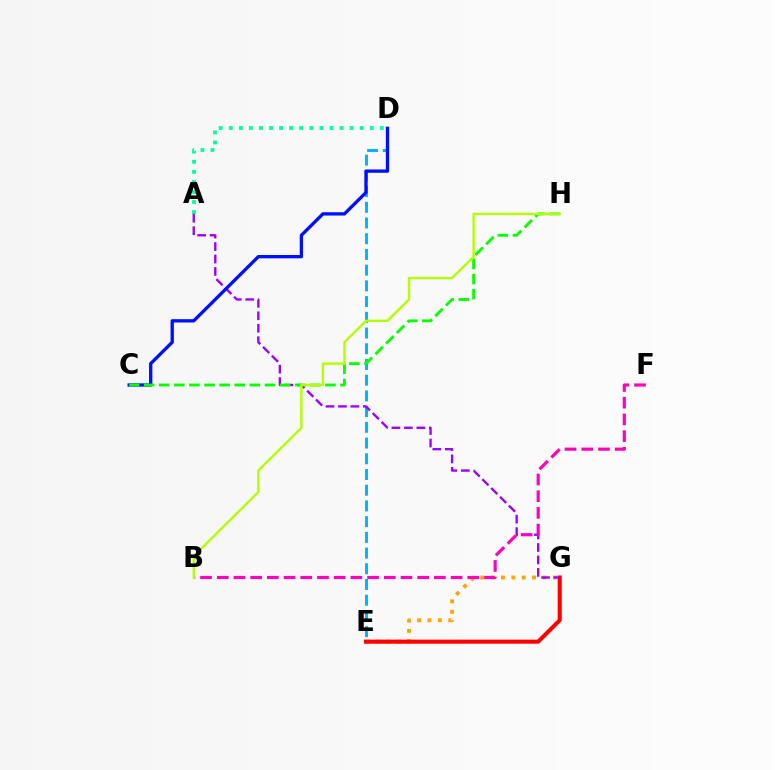{('E', 'G'): [{'color': '#ffa500', 'line_style': 'dotted', 'thickness': 2.82}, {'color': '#ff0000', 'line_style': 'solid', 'thickness': 2.94}], ('D', 'E'): [{'color': '#00b5ff', 'line_style': 'dashed', 'thickness': 2.14}], ('A', 'D'): [{'color': '#00ff9d', 'line_style': 'dotted', 'thickness': 2.74}], ('A', 'G'): [{'color': '#9b00ff', 'line_style': 'dashed', 'thickness': 1.69}], ('C', 'D'): [{'color': '#0010ff', 'line_style': 'solid', 'thickness': 2.39}], ('C', 'H'): [{'color': '#08ff00', 'line_style': 'dashed', 'thickness': 2.05}], ('B', 'F'): [{'color': '#ff00bd', 'line_style': 'dashed', 'thickness': 2.27}], ('B', 'H'): [{'color': '#b3ff00', 'line_style': 'solid', 'thickness': 1.72}]}